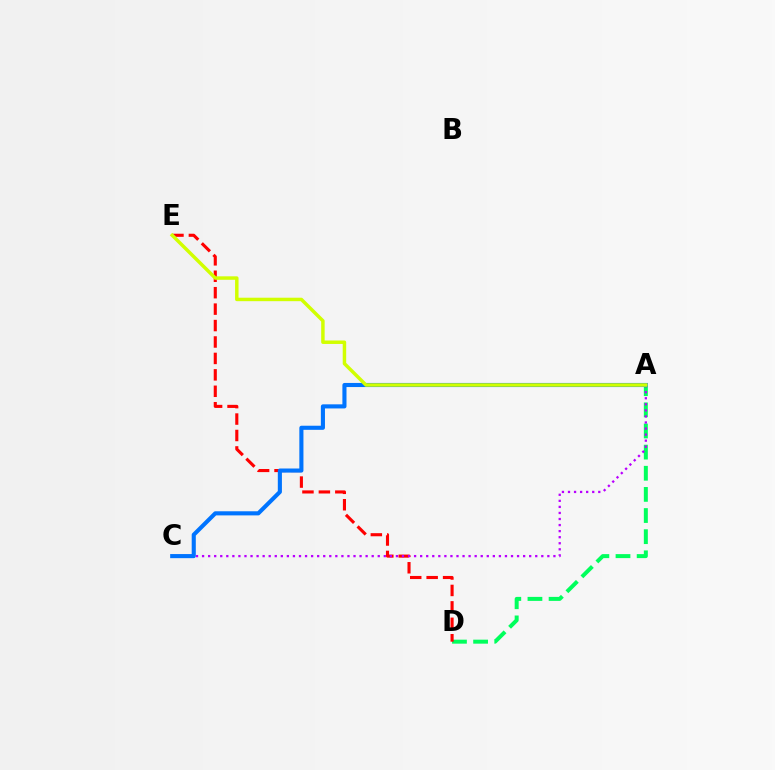{('A', 'D'): [{'color': '#00ff5c', 'line_style': 'dashed', 'thickness': 2.87}], ('D', 'E'): [{'color': '#ff0000', 'line_style': 'dashed', 'thickness': 2.23}], ('A', 'C'): [{'color': '#b900ff', 'line_style': 'dotted', 'thickness': 1.65}, {'color': '#0074ff', 'line_style': 'solid', 'thickness': 2.95}], ('A', 'E'): [{'color': '#d1ff00', 'line_style': 'solid', 'thickness': 2.5}]}